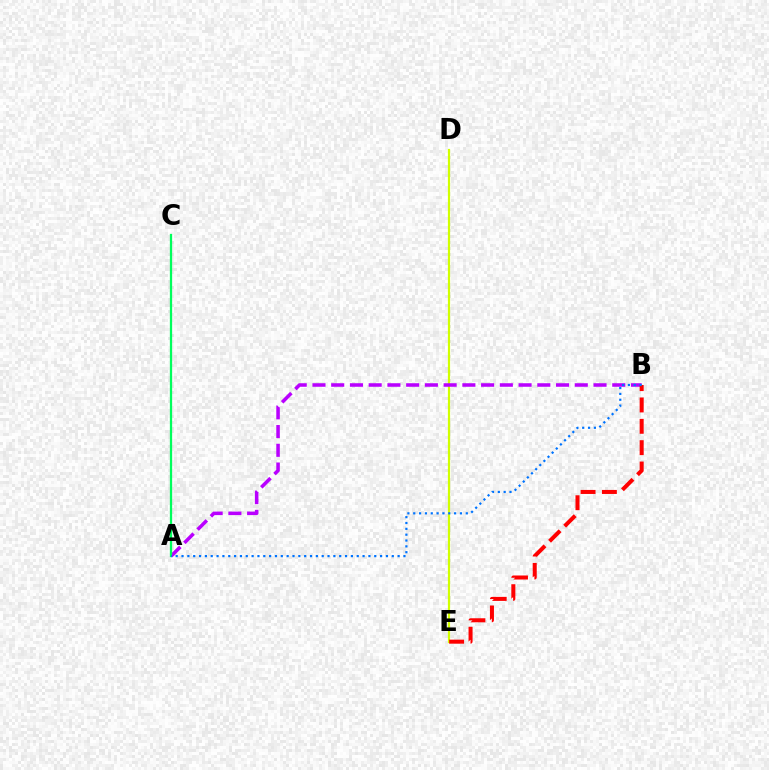{('D', 'E'): [{'color': '#d1ff00', 'line_style': 'solid', 'thickness': 1.59}], ('A', 'B'): [{'color': '#b900ff', 'line_style': 'dashed', 'thickness': 2.55}, {'color': '#0074ff', 'line_style': 'dotted', 'thickness': 1.59}], ('B', 'E'): [{'color': '#ff0000', 'line_style': 'dashed', 'thickness': 2.9}], ('A', 'C'): [{'color': '#00ff5c', 'line_style': 'solid', 'thickness': 1.64}]}